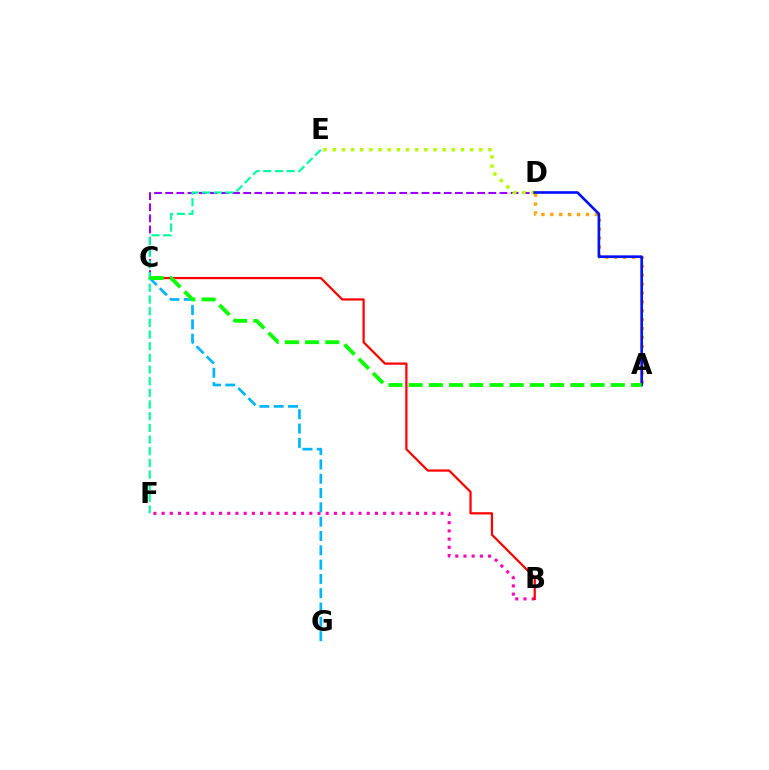{('B', 'F'): [{'color': '#ff00bd', 'line_style': 'dotted', 'thickness': 2.23}], ('C', 'D'): [{'color': '#9b00ff', 'line_style': 'dashed', 'thickness': 1.51}], ('B', 'C'): [{'color': '#ff0000', 'line_style': 'solid', 'thickness': 1.61}], ('C', 'G'): [{'color': '#00b5ff', 'line_style': 'dashed', 'thickness': 1.94}], ('A', 'D'): [{'color': '#ffa500', 'line_style': 'dotted', 'thickness': 2.42}, {'color': '#0010ff', 'line_style': 'solid', 'thickness': 1.89}], ('D', 'E'): [{'color': '#b3ff00', 'line_style': 'dotted', 'thickness': 2.49}], ('E', 'F'): [{'color': '#00ff9d', 'line_style': 'dashed', 'thickness': 1.59}], ('A', 'C'): [{'color': '#08ff00', 'line_style': 'dashed', 'thickness': 2.75}]}